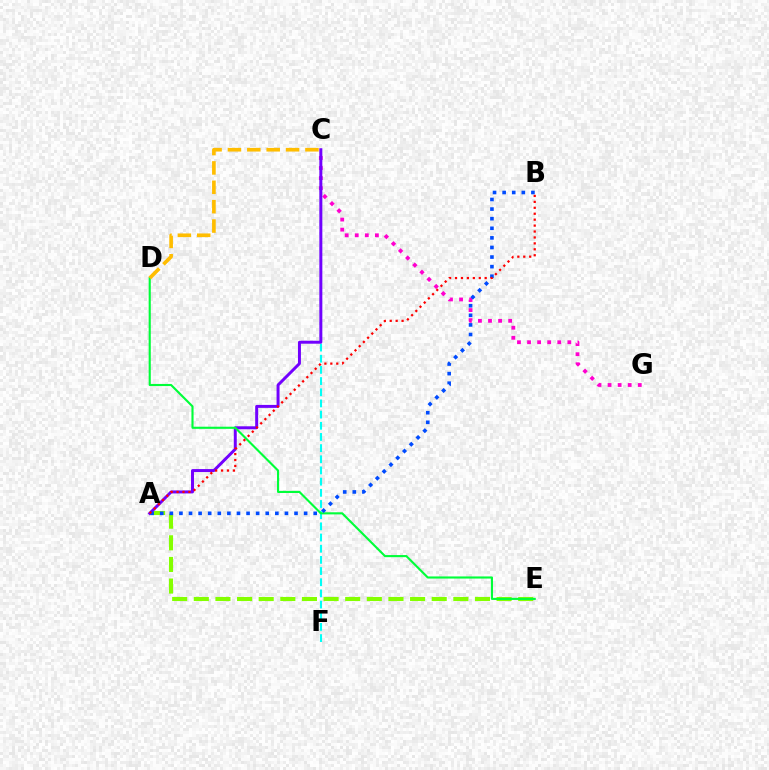{('C', 'G'): [{'color': '#ff00cf', 'line_style': 'dotted', 'thickness': 2.74}], ('C', 'F'): [{'color': '#00fff6', 'line_style': 'dashed', 'thickness': 1.52}], ('A', 'E'): [{'color': '#84ff00', 'line_style': 'dashed', 'thickness': 2.94}], ('A', 'C'): [{'color': '#7200ff', 'line_style': 'solid', 'thickness': 2.14}], ('D', 'E'): [{'color': '#00ff39', 'line_style': 'solid', 'thickness': 1.53}], ('A', 'B'): [{'color': '#004bff', 'line_style': 'dotted', 'thickness': 2.61}, {'color': '#ff0000', 'line_style': 'dotted', 'thickness': 1.61}], ('C', 'D'): [{'color': '#ffbd00', 'line_style': 'dashed', 'thickness': 2.63}]}